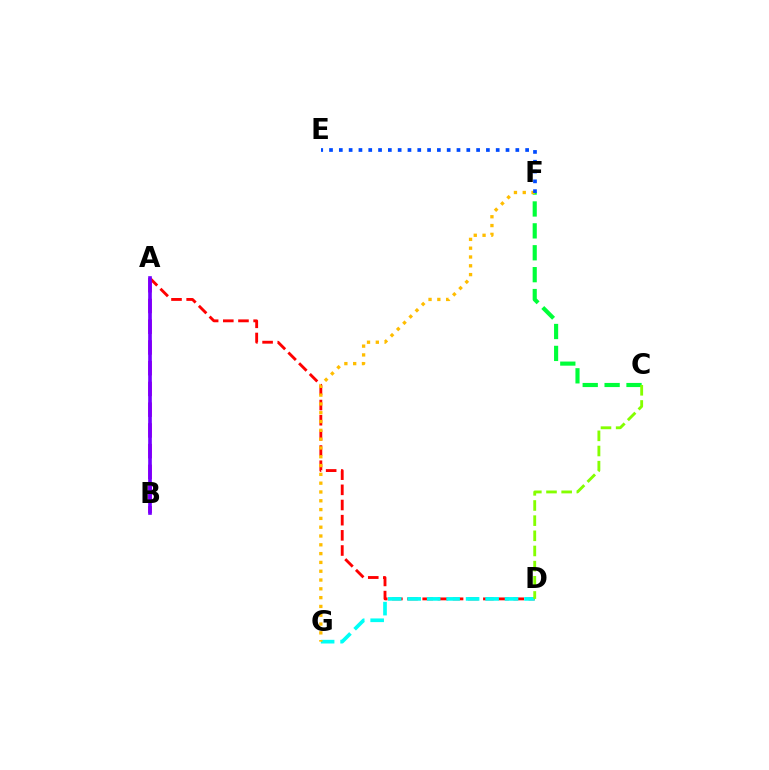{('A', 'B'): [{'color': '#ff00cf', 'line_style': 'dashed', 'thickness': 2.82}, {'color': '#7200ff', 'line_style': 'solid', 'thickness': 2.62}], ('A', 'D'): [{'color': '#ff0000', 'line_style': 'dashed', 'thickness': 2.06}], ('D', 'G'): [{'color': '#00fff6', 'line_style': 'dashed', 'thickness': 2.64}], ('C', 'F'): [{'color': '#00ff39', 'line_style': 'dashed', 'thickness': 2.98}], ('C', 'D'): [{'color': '#84ff00', 'line_style': 'dashed', 'thickness': 2.06}], ('F', 'G'): [{'color': '#ffbd00', 'line_style': 'dotted', 'thickness': 2.39}], ('E', 'F'): [{'color': '#004bff', 'line_style': 'dotted', 'thickness': 2.66}]}